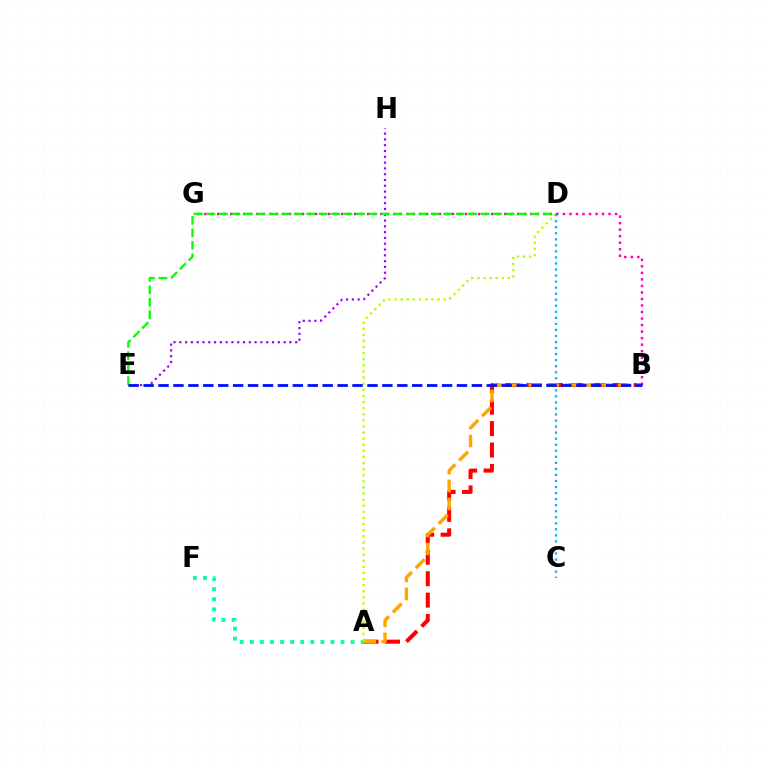{('A', 'B'): [{'color': '#ff0000', 'line_style': 'dashed', 'thickness': 2.91}, {'color': '#ffa500', 'line_style': 'dashed', 'thickness': 2.44}], ('B', 'G'): [{'color': '#ff00bd', 'line_style': 'dotted', 'thickness': 1.77}], ('A', 'F'): [{'color': '#00ff9d', 'line_style': 'dotted', 'thickness': 2.74}], ('A', 'D'): [{'color': '#b3ff00', 'line_style': 'dotted', 'thickness': 1.66}], ('C', 'D'): [{'color': '#00b5ff', 'line_style': 'dotted', 'thickness': 1.64}], ('E', 'H'): [{'color': '#9b00ff', 'line_style': 'dotted', 'thickness': 1.57}], ('D', 'E'): [{'color': '#08ff00', 'line_style': 'dashed', 'thickness': 1.69}], ('B', 'E'): [{'color': '#0010ff', 'line_style': 'dashed', 'thickness': 2.03}]}